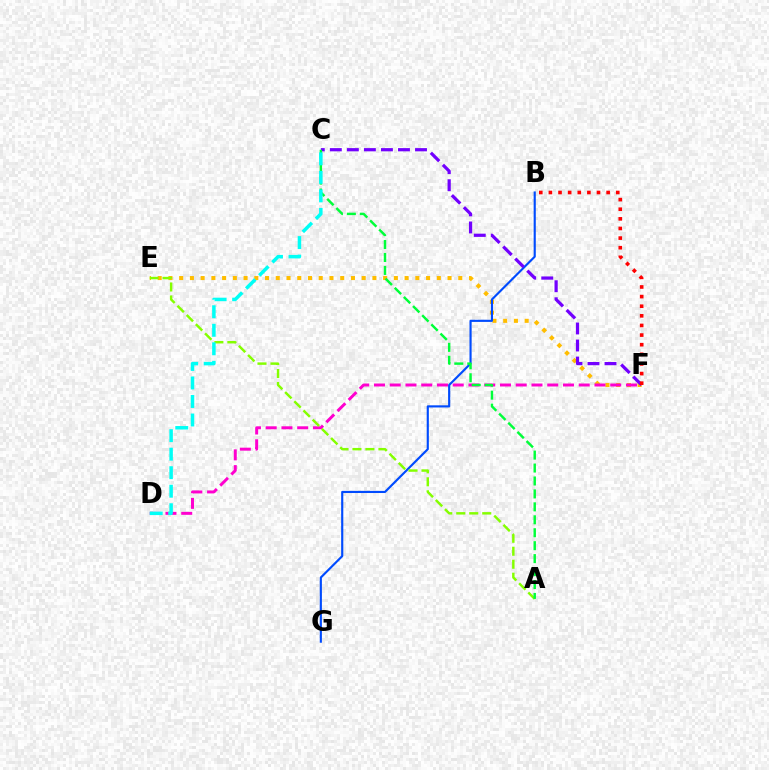{('E', 'F'): [{'color': '#ffbd00', 'line_style': 'dotted', 'thickness': 2.92}], ('B', 'G'): [{'color': '#004bff', 'line_style': 'solid', 'thickness': 1.54}], ('D', 'F'): [{'color': '#ff00cf', 'line_style': 'dashed', 'thickness': 2.14}], ('A', 'E'): [{'color': '#84ff00', 'line_style': 'dashed', 'thickness': 1.77}], ('C', 'F'): [{'color': '#7200ff', 'line_style': 'dashed', 'thickness': 2.31}], ('B', 'F'): [{'color': '#ff0000', 'line_style': 'dotted', 'thickness': 2.61}], ('A', 'C'): [{'color': '#00ff39', 'line_style': 'dashed', 'thickness': 1.76}], ('C', 'D'): [{'color': '#00fff6', 'line_style': 'dashed', 'thickness': 2.52}]}